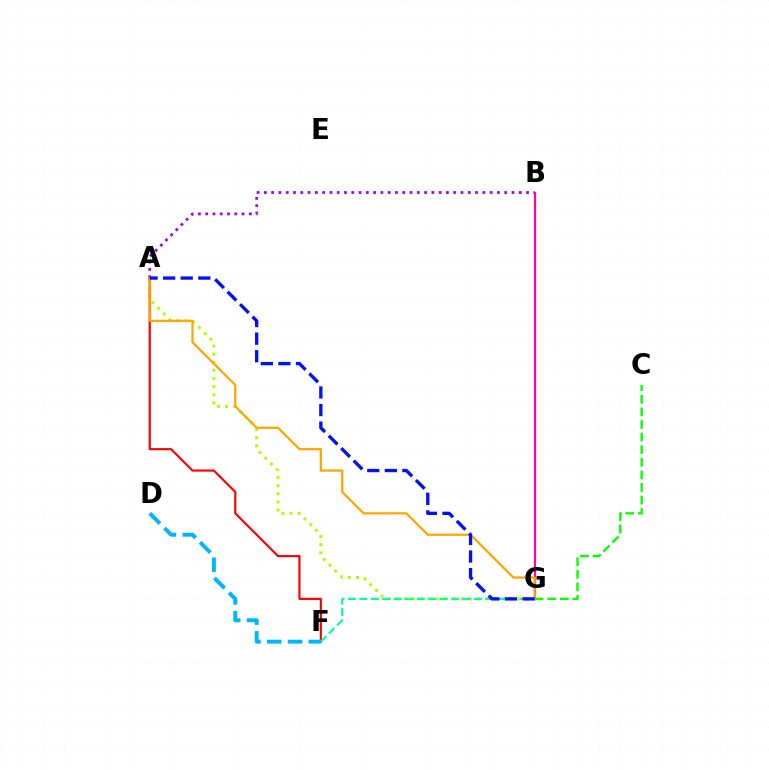{('B', 'G'): [{'color': '#ff00bd', 'line_style': 'solid', 'thickness': 1.6}], ('A', 'G'): [{'color': '#b3ff00', 'line_style': 'dotted', 'thickness': 2.21}, {'color': '#ffa500', 'line_style': 'solid', 'thickness': 1.62}, {'color': '#0010ff', 'line_style': 'dashed', 'thickness': 2.39}], ('C', 'G'): [{'color': '#08ff00', 'line_style': 'dashed', 'thickness': 1.71}], ('A', 'B'): [{'color': '#9b00ff', 'line_style': 'dotted', 'thickness': 1.98}], ('A', 'F'): [{'color': '#ff0000', 'line_style': 'solid', 'thickness': 1.55}], ('F', 'G'): [{'color': '#00ff9d', 'line_style': 'dashed', 'thickness': 1.56}], ('D', 'F'): [{'color': '#00b5ff', 'line_style': 'dashed', 'thickness': 2.83}]}